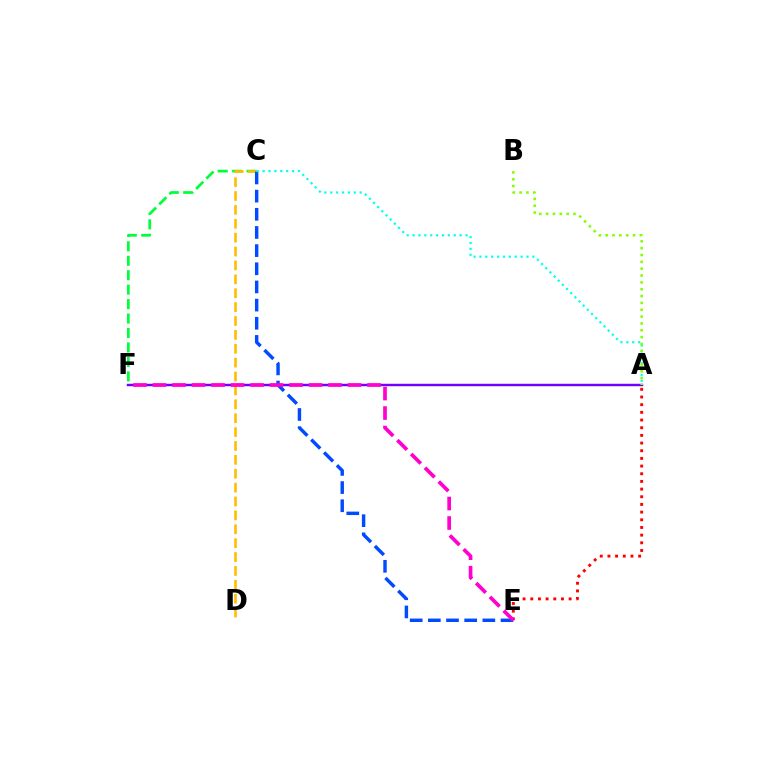{('C', 'F'): [{'color': '#00ff39', 'line_style': 'dashed', 'thickness': 1.96}], ('C', 'D'): [{'color': '#ffbd00', 'line_style': 'dashed', 'thickness': 1.89}], ('A', 'E'): [{'color': '#ff0000', 'line_style': 'dotted', 'thickness': 2.08}], ('C', 'E'): [{'color': '#004bff', 'line_style': 'dashed', 'thickness': 2.47}], ('A', 'F'): [{'color': '#7200ff', 'line_style': 'solid', 'thickness': 1.75}], ('A', 'C'): [{'color': '#00fff6', 'line_style': 'dotted', 'thickness': 1.6}], ('E', 'F'): [{'color': '#ff00cf', 'line_style': 'dashed', 'thickness': 2.65}], ('A', 'B'): [{'color': '#84ff00', 'line_style': 'dotted', 'thickness': 1.86}]}